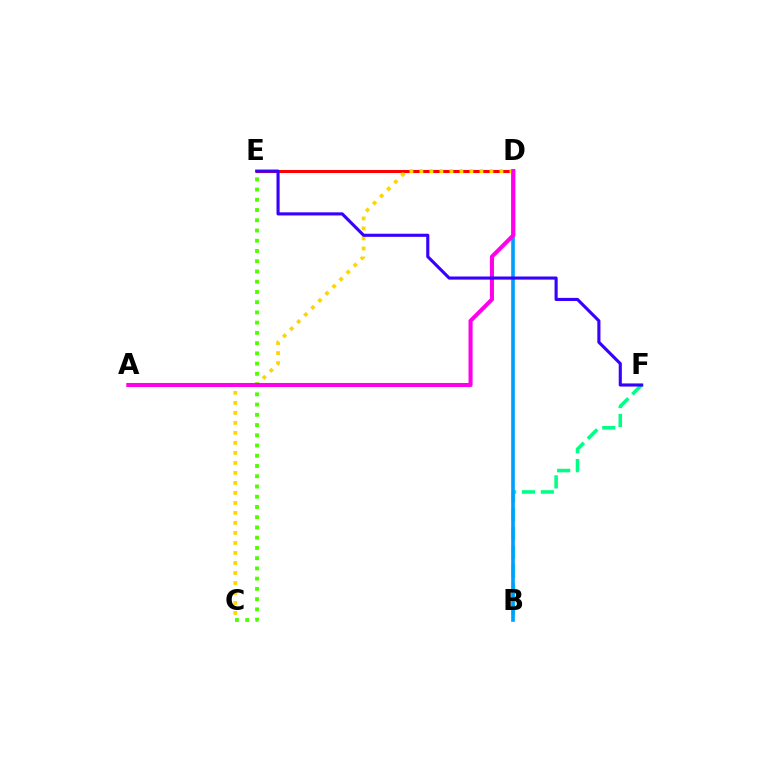{('B', 'F'): [{'color': '#00ff86', 'line_style': 'dashed', 'thickness': 2.56}], ('B', 'D'): [{'color': '#009eff', 'line_style': 'solid', 'thickness': 2.61}], ('C', 'E'): [{'color': '#4fff00', 'line_style': 'dotted', 'thickness': 2.78}], ('D', 'E'): [{'color': '#ff0000', 'line_style': 'solid', 'thickness': 2.18}], ('C', 'D'): [{'color': '#ffd500', 'line_style': 'dotted', 'thickness': 2.72}], ('A', 'D'): [{'color': '#ff00ed', 'line_style': 'solid', 'thickness': 2.93}], ('E', 'F'): [{'color': '#3700ff', 'line_style': 'solid', 'thickness': 2.24}]}